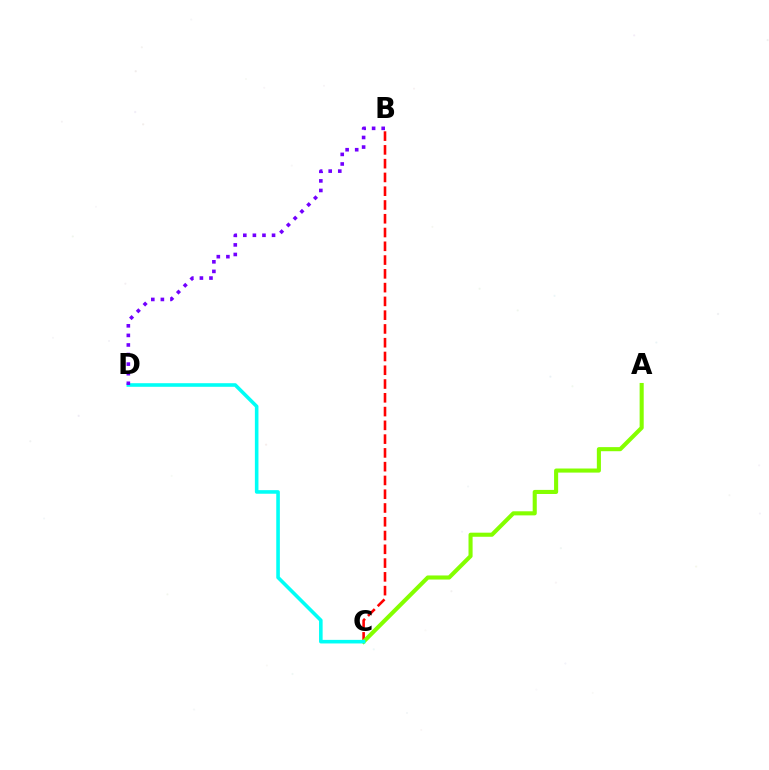{('B', 'C'): [{'color': '#ff0000', 'line_style': 'dashed', 'thickness': 1.87}], ('A', 'C'): [{'color': '#84ff00', 'line_style': 'solid', 'thickness': 2.94}], ('C', 'D'): [{'color': '#00fff6', 'line_style': 'solid', 'thickness': 2.58}], ('B', 'D'): [{'color': '#7200ff', 'line_style': 'dotted', 'thickness': 2.6}]}